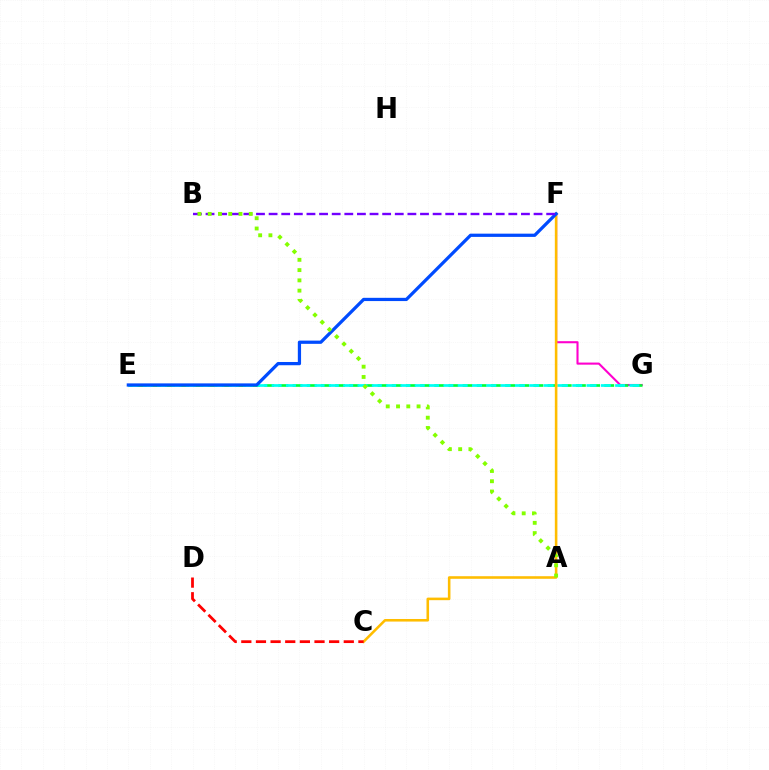{('F', 'G'): [{'color': '#ff00cf', 'line_style': 'solid', 'thickness': 1.51}], ('E', 'G'): [{'color': '#00ff39', 'line_style': 'dashed', 'thickness': 1.92}, {'color': '#00fff6', 'line_style': 'dashed', 'thickness': 1.94}], ('C', 'F'): [{'color': '#ffbd00', 'line_style': 'solid', 'thickness': 1.85}], ('C', 'D'): [{'color': '#ff0000', 'line_style': 'dashed', 'thickness': 1.99}], ('E', 'F'): [{'color': '#004bff', 'line_style': 'solid', 'thickness': 2.34}], ('B', 'F'): [{'color': '#7200ff', 'line_style': 'dashed', 'thickness': 1.71}], ('A', 'B'): [{'color': '#84ff00', 'line_style': 'dotted', 'thickness': 2.79}]}